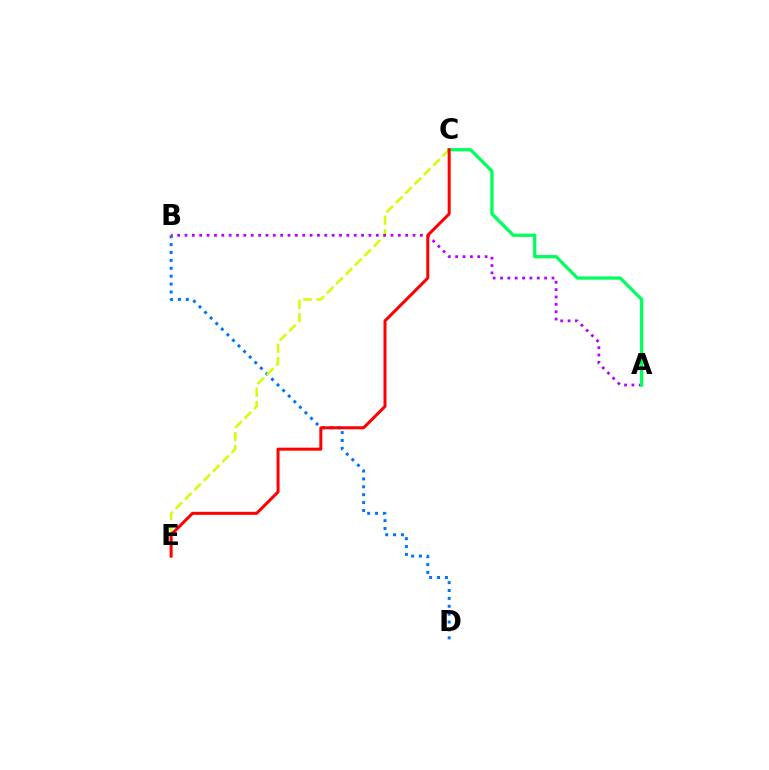{('B', 'D'): [{'color': '#0074ff', 'line_style': 'dotted', 'thickness': 2.14}], ('C', 'E'): [{'color': '#d1ff00', 'line_style': 'dashed', 'thickness': 1.8}, {'color': '#ff0000', 'line_style': 'solid', 'thickness': 2.17}], ('A', 'B'): [{'color': '#b900ff', 'line_style': 'dotted', 'thickness': 2.0}], ('A', 'C'): [{'color': '#00ff5c', 'line_style': 'solid', 'thickness': 2.35}]}